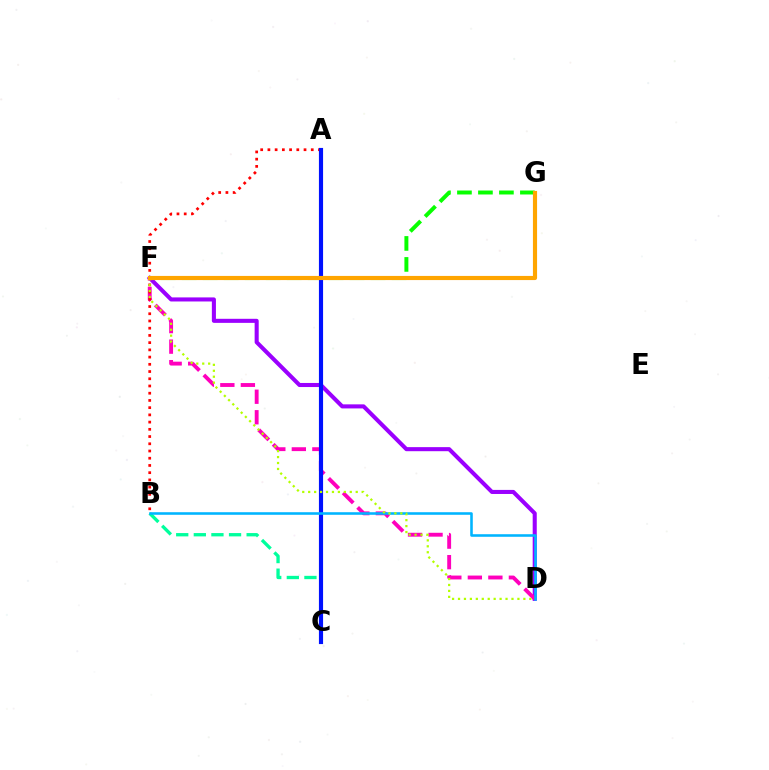{('D', 'F'): [{'color': '#9b00ff', 'line_style': 'solid', 'thickness': 2.93}, {'color': '#ff00bd', 'line_style': 'dashed', 'thickness': 2.79}, {'color': '#b3ff00', 'line_style': 'dotted', 'thickness': 1.61}], ('B', 'C'): [{'color': '#00ff9d', 'line_style': 'dashed', 'thickness': 2.39}], ('A', 'B'): [{'color': '#ff0000', 'line_style': 'dotted', 'thickness': 1.96}], ('F', 'G'): [{'color': '#08ff00', 'line_style': 'dashed', 'thickness': 2.85}, {'color': '#ffa500', 'line_style': 'solid', 'thickness': 2.98}], ('A', 'C'): [{'color': '#0010ff', 'line_style': 'solid', 'thickness': 2.99}], ('B', 'D'): [{'color': '#00b5ff', 'line_style': 'solid', 'thickness': 1.85}]}